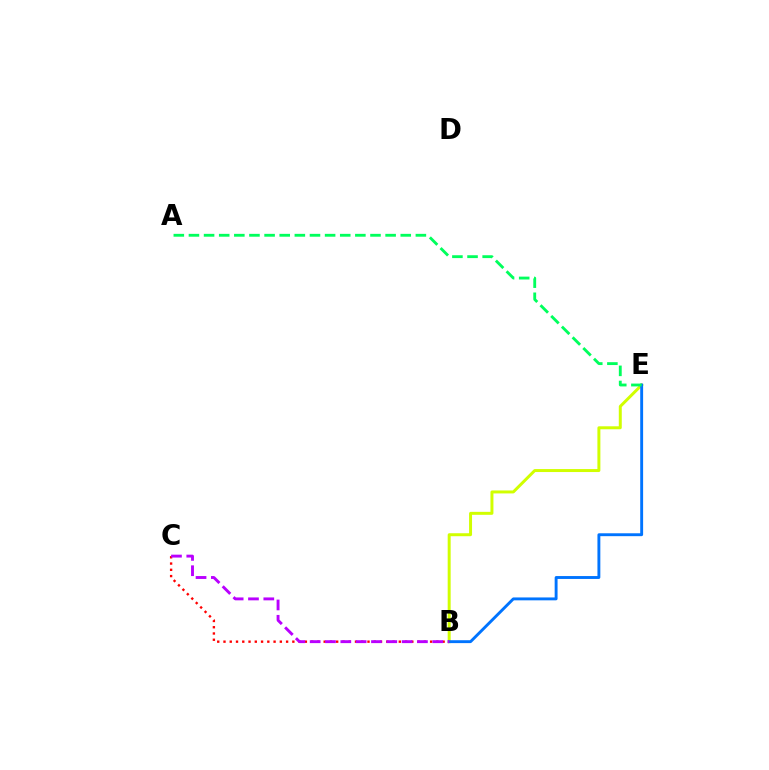{('B', 'E'): [{'color': '#d1ff00', 'line_style': 'solid', 'thickness': 2.14}, {'color': '#0074ff', 'line_style': 'solid', 'thickness': 2.08}], ('B', 'C'): [{'color': '#ff0000', 'line_style': 'dotted', 'thickness': 1.7}, {'color': '#b900ff', 'line_style': 'dashed', 'thickness': 2.08}], ('A', 'E'): [{'color': '#00ff5c', 'line_style': 'dashed', 'thickness': 2.06}]}